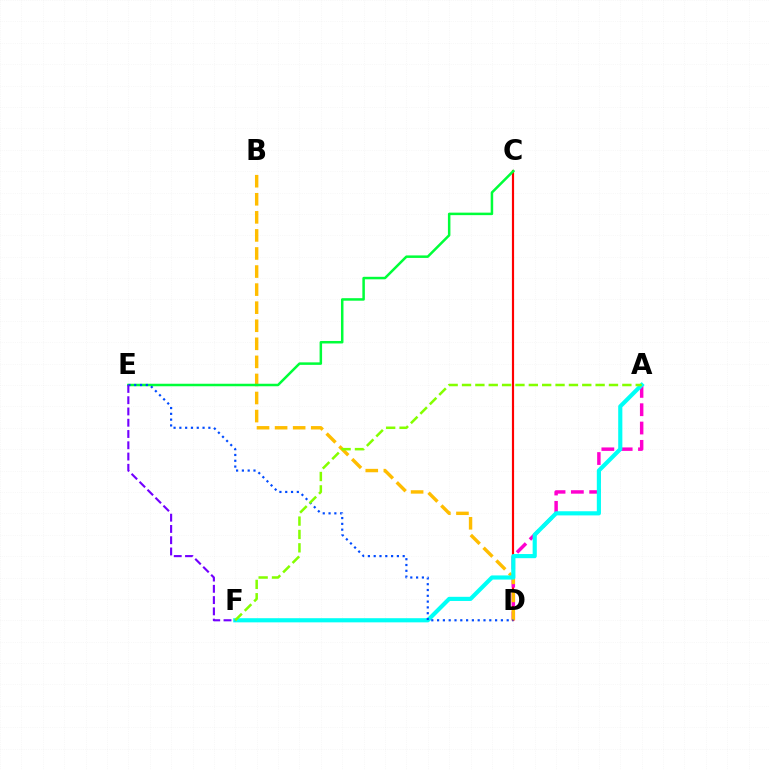{('C', 'D'): [{'color': '#ff0000', 'line_style': 'solid', 'thickness': 1.56}], ('A', 'D'): [{'color': '#ff00cf', 'line_style': 'dashed', 'thickness': 2.49}], ('B', 'D'): [{'color': '#ffbd00', 'line_style': 'dashed', 'thickness': 2.45}], ('A', 'F'): [{'color': '#00fff6', 'line_style': 'solid', 'thickness': 2.98}, {'color': '#84ff00', 'line_style': 'dashed', 'thickness': 1.82}], ('C', 'E'): [{'color': '#00ff39', 'line_style': 'solid', 'thickness': 1.8}], ('D', 'E'): [{'color': '#004bff', 'line_style': 'dotted', 'thickness': 1.58}], ('E', 'F'): [{'color': '#7200ff', 'line_style': 'dashed', 'thickness': 1.53}]}